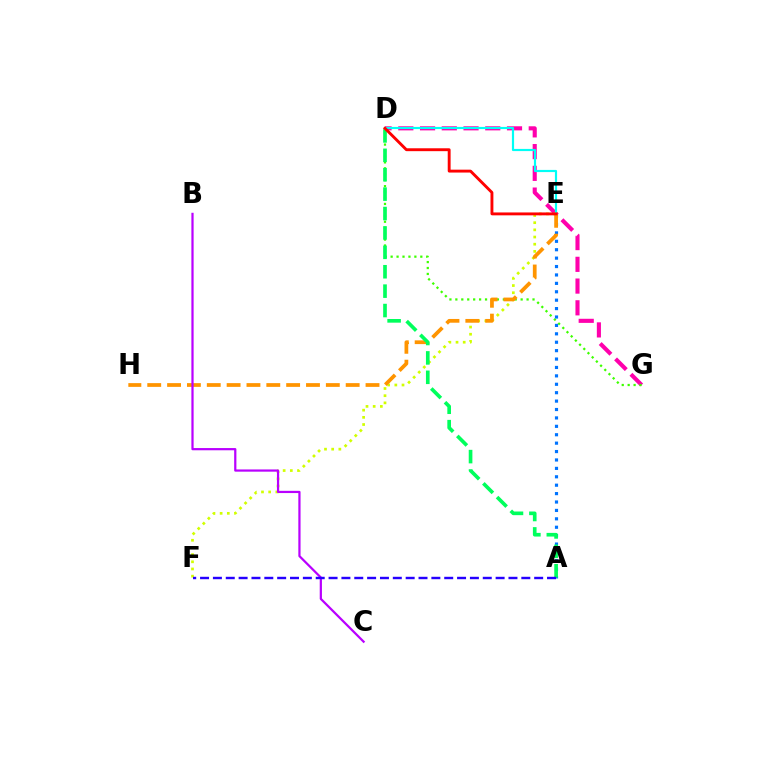{('D', 'G'): [{'color': '#ff00ac', 'line_style': 'dashed', 'thickness': 2.95}, {'color': '#3dff00', 'line_style': 'dotted', 'thickness': 1.61}], ('A', 'E'): [{'color': '#0074ff', 'line_style': 'dotted', 'thickness': 2.28}], ('E', 'F'): [{'color': '#d1ff00', 'line_style': 'dotted', 'thickness': 1.95}], ('D', 'E'): [{'color': '#00fff6', 'line_style': 'solid', 'thickness': 1.57}, {'color': '#ff0000', 'line_style': 'solid', 'thickness': 2.08}], ('E', 'H'): [{'color': '#ff9400', 'line_style': 'dashed', 'thickness': 2.7}], ('A', 'D'): [{'color': '#00ff5c', 'line_style': 'dashed', 'thickness': 2.64}], ('B', 'C'): [{'color': '#b900ff', 'line_style': 'solid', 'thickness': 1.6}], ('A', 'F'): [{'color': '#2500ff', 'line_style': 'dashed', 'thickness': 1.75}]}